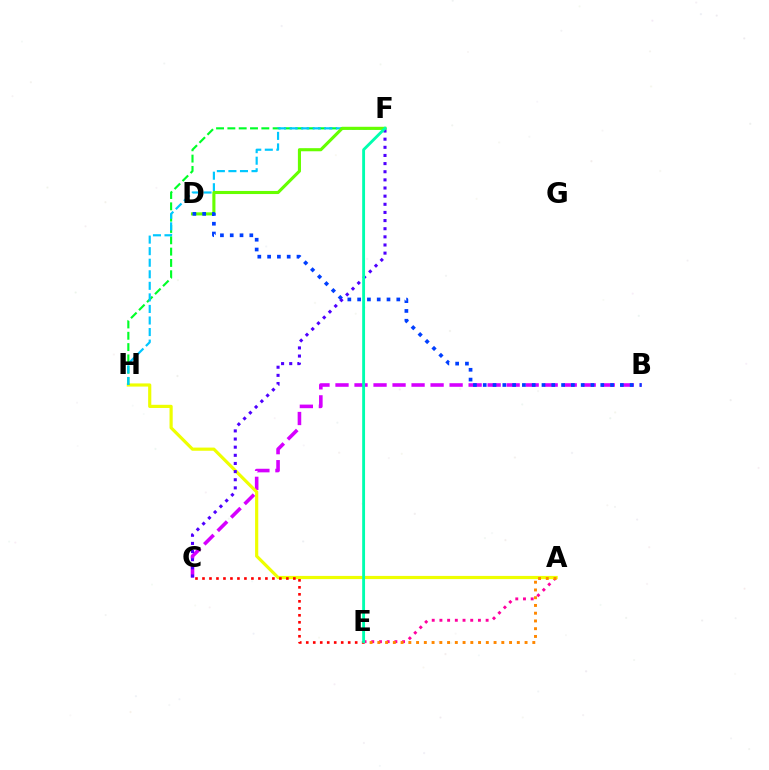{('B', 'C'): [{'color': '#d600ff', 'line_style': 'dashed', 'thickness': 2.58}], ('A', 'E'): [{'color': '#ff00a0', 'line_style': 'dotted', 'thickness': 2.09}, {'color': '#ff8800', 'line_style': 'dotted', 'thickness': 2.11}], ('A', 'H'): [{'color': '#eeff00', 'line_style': 'solid', 'thickness': 2.28}], ('F', 'H'): [{'color': '#00ff27', 'line_style': 'dashed', 'thickness': 1.54}, {'color': '#00c7ff', 'line_style': 'dashed', 'thickness': 1.57}], ('C', 'E'): [{'color': '#ff0000', 'line_style': 'dotted', 'thickness': 1.9}], ('D', 'F'): [{'color': '#66ff00', 'line_style': 'solid', 'thickness': 2.23}], ('B', 'D'): [{'color': '#003fff', 'line_style': 'dotted', 'thickness': 2.66}], ('C', 'F'): [{'color': '#4f00ff', 'line_style': 'dotted', 'thickness': 2.21}], ('E', 'F'): [{'color': '#00ffaf', 'line_style': 'solid', 'thickness': 2.06}]}